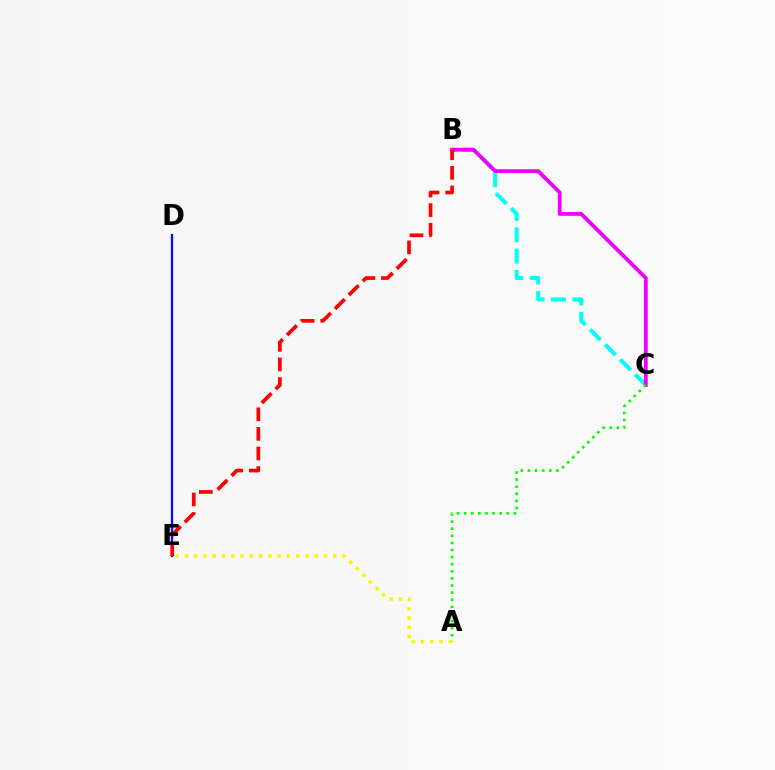{('B', 'C'): [{'color': '#00fff6', 'line_style': 'dashed', 'thickness': 2.89}, {'color': '#ee00ff', 'line_style': 'solid', 'thickness': 2.73}], ('D', 'E'): [{'color': '#0010ff', 'line_style': 'solid', 'thickness': 1.65}], ('A', 'C'): [{'color': '#08ff00', 'line_style': 'dotted', 'thickness': 1.93}], ('A', 'E'): [{'color': '#fcf500', 'line_style': 'dotted', 'thickness': 2.52}], ('B', 'E'): [{'color': '#ff0000', 'line_style': 'dashed', 'thickness': 2.66}]}